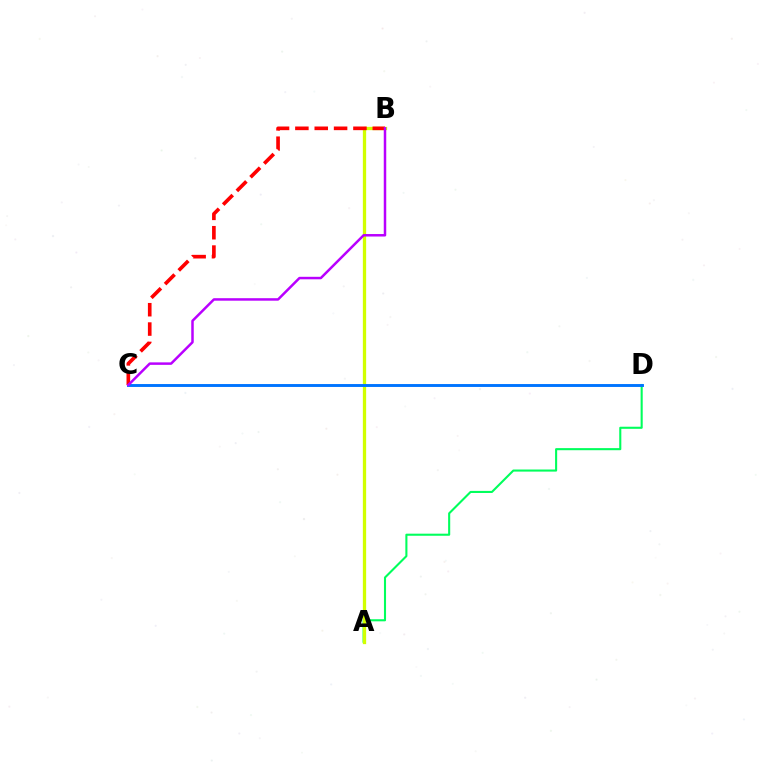{('A', 'D'): [{'color': '#00ff5c', 'line_style': 'solid', 'thickness': 1.5}], ('A', 'B'): [{'color': '#d1ff00', 'line_style': 'solid', 'thickness': 2.37}], ('C', 'D'): [{'color': '#0074ff', 'line_style': 'solid', 'thickness': 2.09}], ('B', 'C'): [{'color': '#ff0000', 'line_style': 'dashed', 'thickness': 2.63}, {'color': '#b900ff', 'line_style': 'solid', 'thickness': 1.79}]}